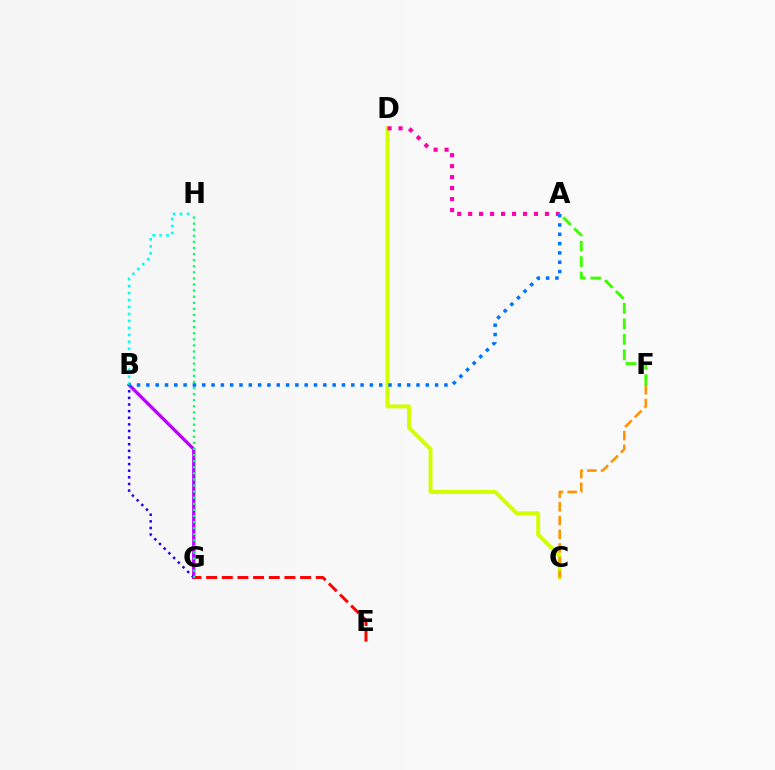{('C', 'D'): [{'color': '#d1ff00', 'line_style': 'solid', 'thickness': 2.84}], ('A', 'D'): [{'color': '#ff00ac', 'line_style': 'dotted', 'thickness': 2.98}], ('A', 'F'): [{'color': '#3dff00', 'line_style': 'dashed', 'thickness': 2.1}], ('B', 'G'): [{'color': '#b900ff', 'line_style': 'solid', 'thickness': 2.36}, {'color': '#2500ff', 'line_style': 'dotted', 'thickness': 1.8}], ('C', 'F'): [{'color': '#ff9400', 'line_style': 'dashed', 'thickness': 1.86}], ('E', 'G'): [{'color': '#ff0000', 'line_style': 'dashed', 'thickness': 2.13}], ('B', 'H'): [{'color': '#00fff6', 'line_style': 'dotted', 'thickness': 1.89}], ('G', 'H'): [{'color': '#00ff5c', 'line_style': 'dotted', 'thickness': 1.65}], ('A', 'B'): [{'color': '#0074ff', 'line_style': 'dotted', 'thickness': 2.53}]}